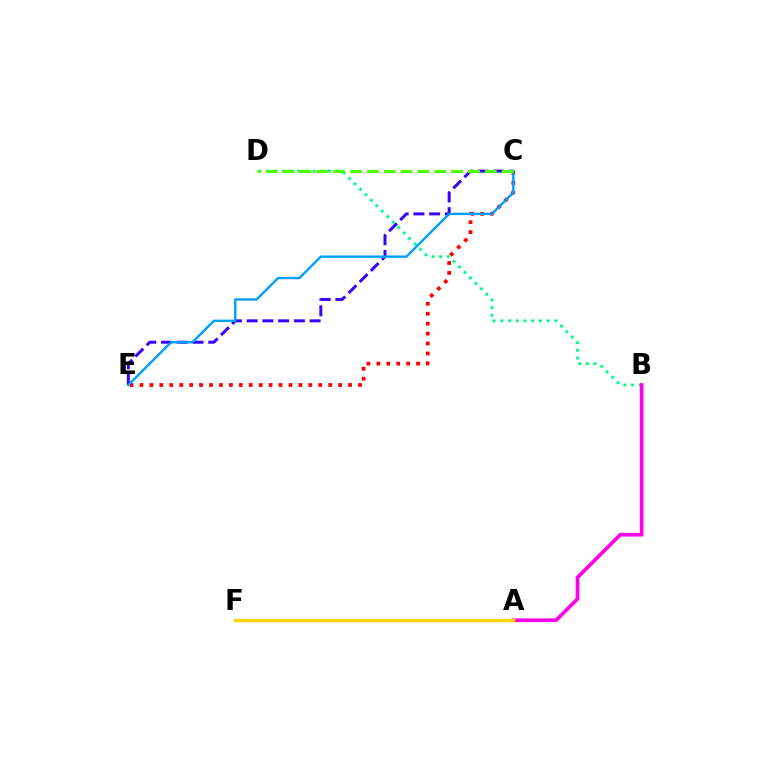{('B', 'D'): [{'color': '#00ff86', 'line_style': 'dotted', 'thickness': 2.1}], ('A', 'B'): [{'color': '#ff00ed', 'line_style': 'solid', 'thickness': 2.66}], ('C', 'E'): [{'color': '#ff0000', 'line_style': 'dotted', 'thickness': 2.7}, {'color': '#3700ff', 'line_style': 'dashed', 'thickness': 2.14}, {'color': '#009eff', 'line_style': 'solid', 'thickness': 1.72}], ('A', 'F'): [{'color': '#ffd500', 'line_style': 'solid', 'thickness': 2.45}], ('C', 'D'): [{'color': '#4fff00', 'line_style': 'dashed', 'thickness': 2.29}]}